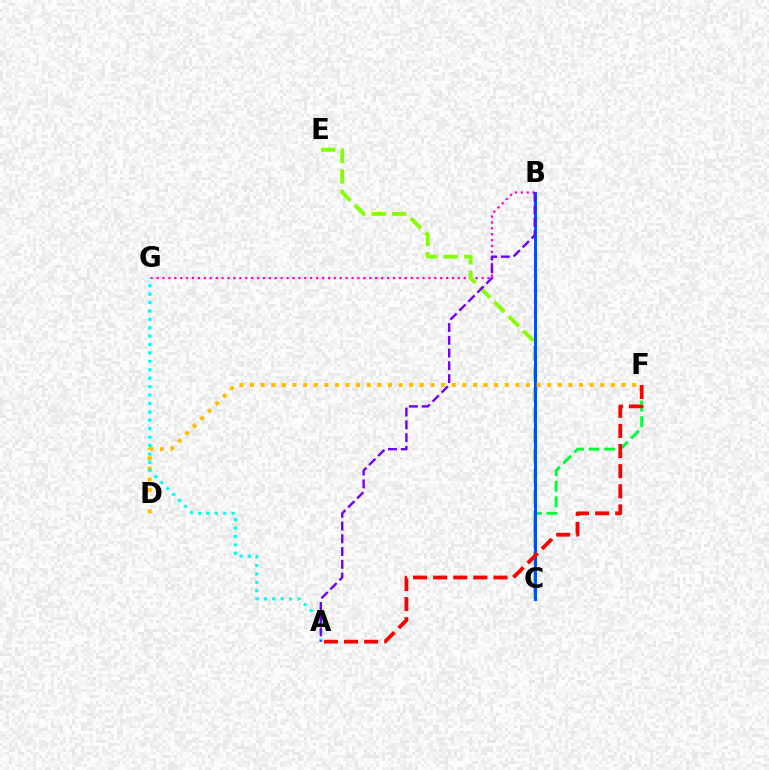{('B', 'G'): [{'color': '#ff00cf', 'line_style': 'dotted', 'thickness': 1.61}], ('C', 'F'): [{'color': '#00ff39', 'line_style': 'dashed', 'thickness': 2.12}], ('C', 'E'): [{'color': '#84ff00', 'line_style': 'dashed', 'thickness': 2.78}], ('B', 'C'): [{'color': '#004bff', 'line_style': 'solid', 'thickness': 2.13}], ('A', 'F'): [{'color': '#ff0000', 'line_style': 'dashed', 'thickness': 2.73}], ('D', 'F'): [{'color': '#ffbd00', 'line_style': 'dotted', 'thickness': 2.88}], ('A', 'G'): [{'color': '#00fff6', 'line_style': 'dotted', 'thickness': 2.29}], ('A', 'B'): [{'color': '#7200ff', 'line_style': 'dashed', 'thickness': 1.73}]}